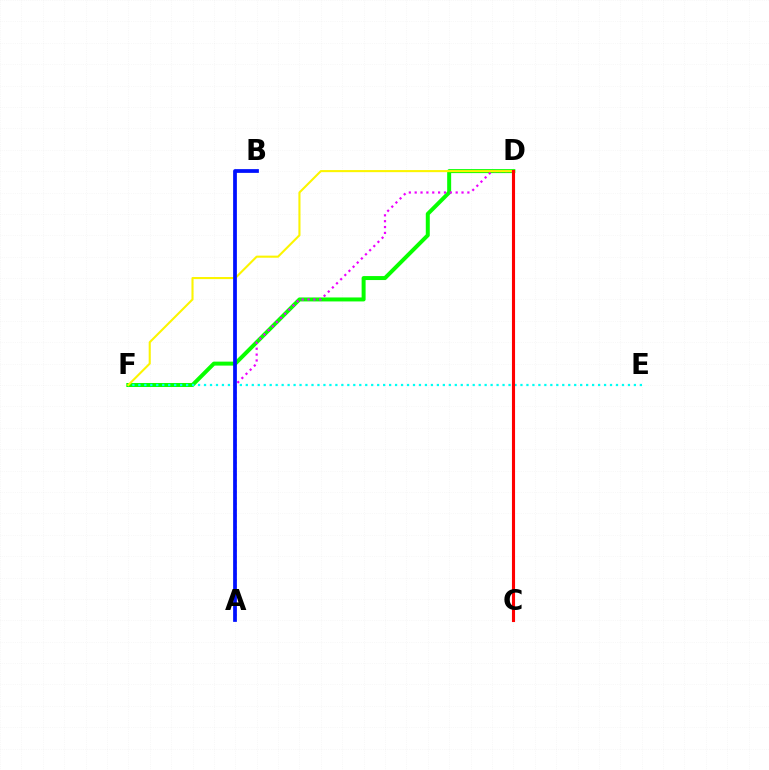{('D', 'F'): [{'color': '#08ff00', 'line_style': 'solid', 'thickness': 2.87}, {'color': '#fcf500', 'line_style': 'solid', 'thickness': 1.51}], ('A', 'D'): [{'color': '#ee00ff', 'line_style': 'dotted', 'thickness': 1.59}], ('E', 'F'): [{'color': '#00fff6', 'line_style': 'dotted', 'thickness': 1.62}], ('C', 'D'): [{'color': '#ff0000', 'line_style': 'solid', 'thickness': 2.24}], ('A', 'B'): [{'color': '#0010ff', 'line_style': 'solid', 'thickness': 2.7}]}